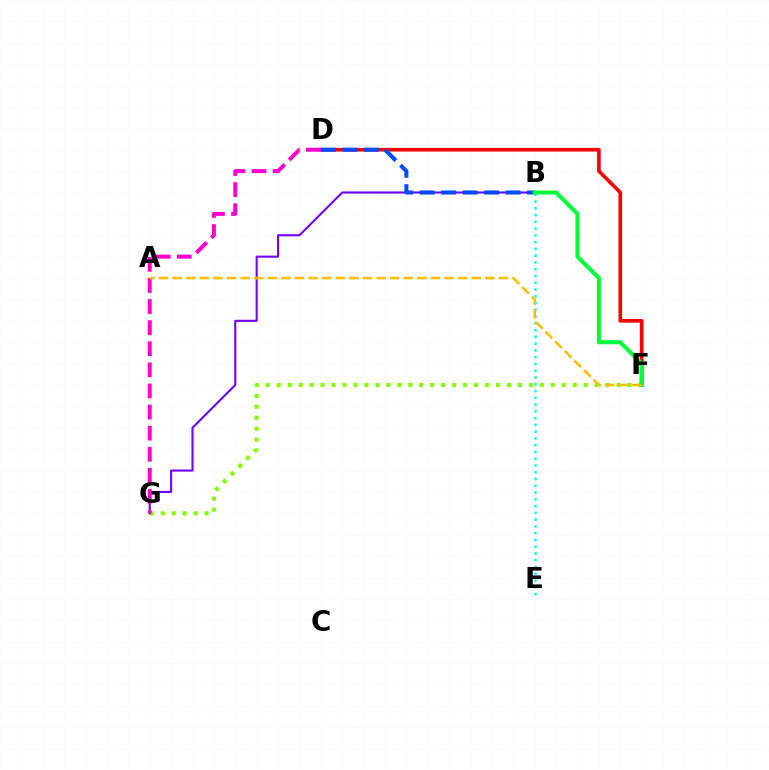{('B', 'E'): [{'color': '#00fff6', 'line_style': 'dotted', 'thickness': 1.84}], ('F', 'G'): [{'color': '#84ff00', 'line_style': 'dotted', 'thickness': 2.98}], ('D', 'F'): [{'color': '#ff0000', 'line_style': 'solid', 'thickness': 2.63}], ('B', 'G'): [{'color': '#7200ff', 'line_style': 'solid', 'thickness': 1.51}], ('D', 'G'): [{'color': '#ff00cf', 'line_style': 'dashed', 'thickness': 2.87}], ('B', 'D'): [{'color': '#004bff', 'line_style': 'dashed', 'thickness': 2.92}], ('B', 'F'): [{'color': '#00ff39', 'line_style': 'solid', 'thickness': 2.93}], ('A', 'F'): [{'color': '#ffbd00', 'line_style': 'dashed', 'thickness': 1.85}]}